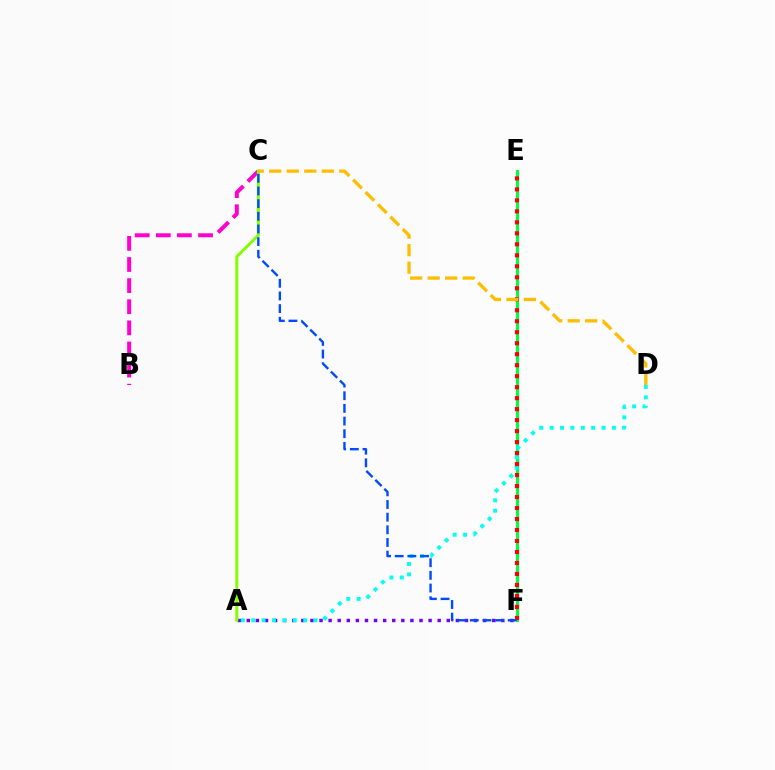{('A', 'F'): [{'color': '#7200ff', 'line_style': 'dotted', 'thickness': 2.47}], ('E', 'F'): [{'color': '#00ff39', 'line_style': 'solid', 'thickness': 2.14}, {'color': '#ff0000', 'line_style': 'dotted', 'thickness': 2.99}], ('B', 'C'): [{'color': '#ff00cf', 'line_style': 'dashed', 'thickness': 2.87}], ('A', 'D'): [{'color': '#00fff6', 'line_style': 'dotted', 'thickness': 2.82}], ('A', 'C'): [{'color': '#84ff00', 'line_style': 'solid', 'thickness': 2.16}], ('C', 'F'): [{'color': '#004bff', 'line_style': 'dashed', 'thickness': 1.72}], ('C', 'D'): [{'color': '#ffbd00', 'line_style': 'dashed', 'thickness': 2.38}]}